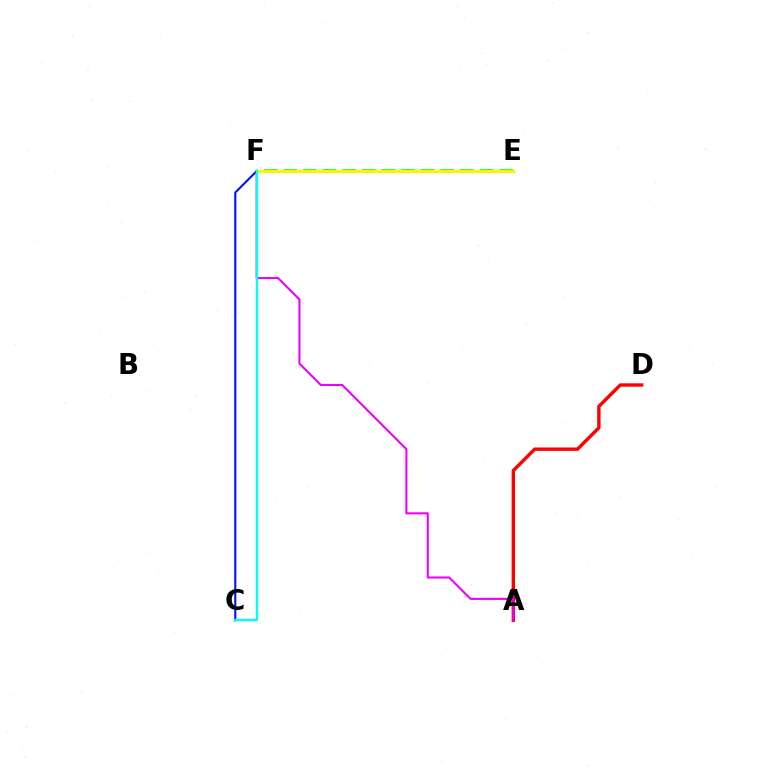{('A', 'D'): [{'color': '#ff0000', 'line_style': 'solid', 'thickness': 2.45}], ('E', 'F'): [{'color': '#08ff00', 'line_style': 'dashed', 'thickness': 2.67}, {'color': '#fcf500', 'line_style': 'solid', 'thickness': 2.26}], ('C', 'F'): [{'color': '#0010ff', 'line_style': 'solid', 'thickness': 1.51}, {'color': '#00fff6', 'line_style': 'solid', 'thickness': 1.66}], ('A', 'F'): [{'color': '#ee00ff', 'line_style': 'solid', 'thickness': 1.5}]}